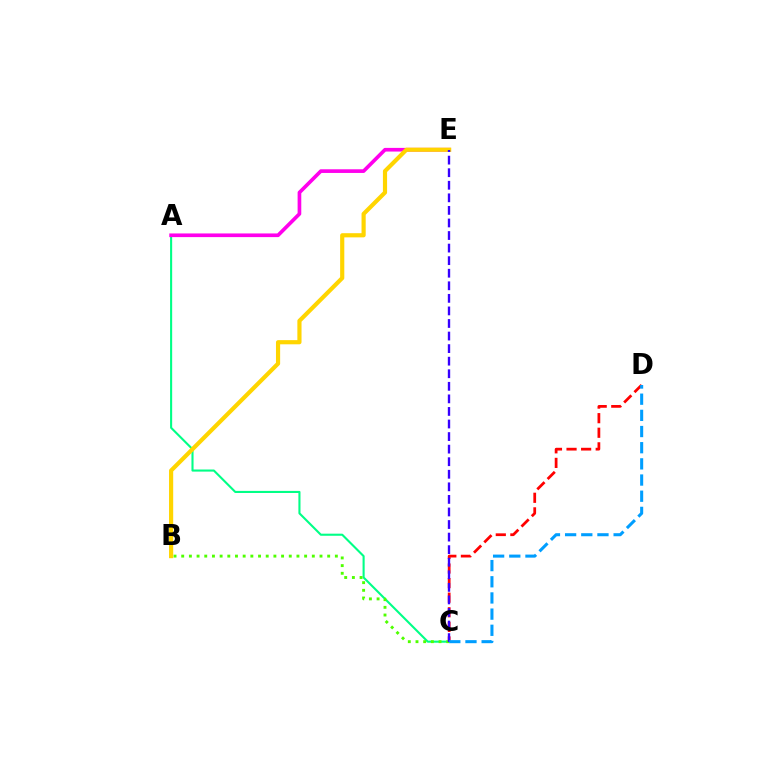{('A', 'C'): [{'color': '#00ff86', 'line_style': 'solid', 'thickness': 1.51}], ('A', 'E'): [{'color': '#ff00ed', 'line_style': 'solid', 'thickness': 2.64}], ('C', 'D'): [{'color': '#ff0000', 'line_style': 'dashed', 'thickness': 1.98}, {'color': '#009eff', 'line_style': 'dashed', 'thickness': 2.2}], ('B', 'C'): [{'color': '#4fff00', 'line_style': 'dotted', 'thickness': 2.09}], ('B', 'E'): [{'color': '#ffd500', 'line_style': 'solid', 'thickness': 3.0}], ('C', 'E'): [{'color': '#3700ff', 'line_style': 'dashed', 'thickness': 1.71}]}